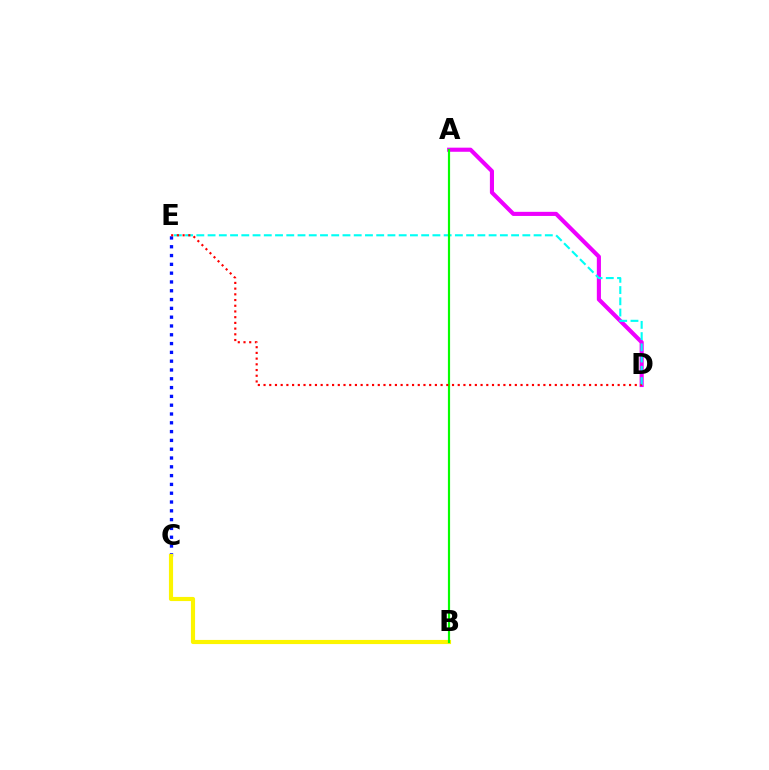{('A', 'D'): [{'color': '#ee00ff', 'line_style': 'solid', 'thickness': 2.96}], ('C', 'E'): [{'color': '#0010ff', 'line_style': 'dotted', 'thickness': 2.39}], ('D', 'E'): [{'color': '#00fff6', 'line_style': 'dashed', 'thickness': 1.53}, {'color': '#ff0000', 'line_style': 'dotted', 'thickness': 1.55}], ('B', 'C'): [{'color': '#fcf500', 'line_style': 'solid', 'thickness': 2.98}], ('A', 'B'): [{'color': '#08ff00', 'line_style': 'solid', 'thickness': 1.57}]}